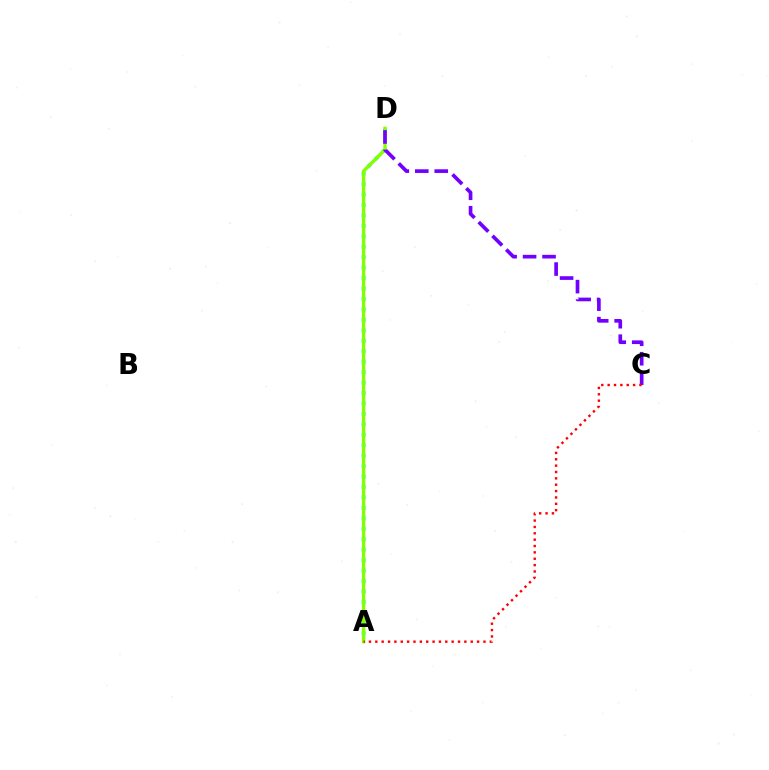{('A', 'D'): [{'color': '#00fff6', 'line_style': 'dotted', 'thickness': 2.84}, {'color': '#84ff00', 'line_style': 'solid', 'thickness': 2.43}], ('C', 'D'): [{'color': '#7200ff', 'line_style': 'dashed', 'thickness': 2.64}], ('A', 'C'): [{'color': '#ff0000', 'line_style': 'dotted', 'thickness': 1.73}]}